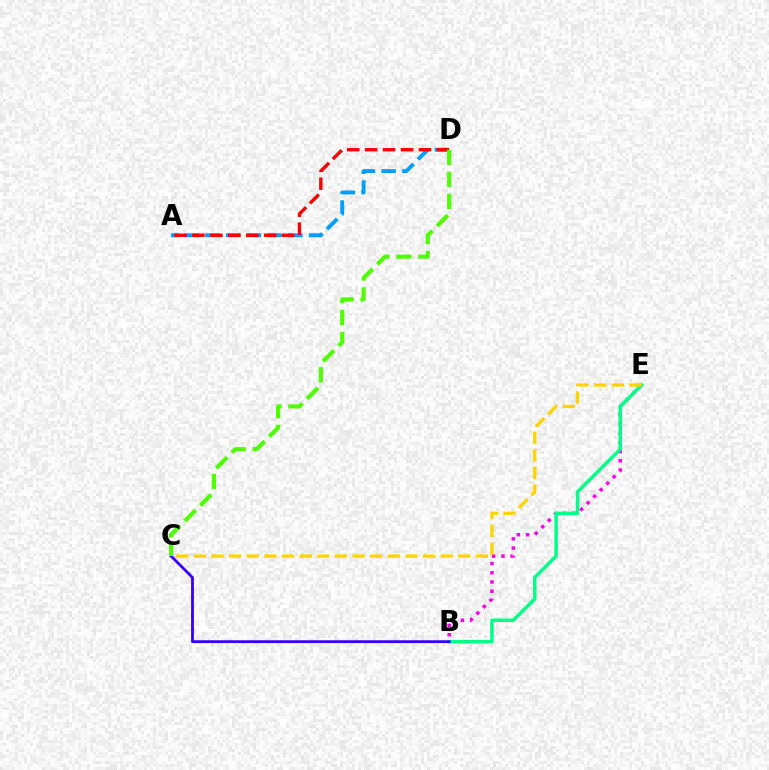{('B', 'E'): [{'color': '#ff00ed', 'line_style': 'dotted', 'thickness': 2.5}, {'color': '#00ff86', 'line_style': 'solid', 'thickness': 2.5}], ('A', 'D'): [{'color': '#009eff', 'line_style': 'dashed', 'thickness': 2.81}, {'color': '#ff0000', 'line_style': 'dashed', 'thickness': 2.44}], ('B', 'C'): [{'color': '#3700ff', 'line_style': 'solid', 'thickness': 2.04}], ('C', 'E'): [{'color': '#ffd500', 'line_style': 'dashed', 'thickness': 2.39}], ('C', 'D'): [{'color': '#4fff00', 'line_style': 'dashed', 'thickness': 2.99}]}